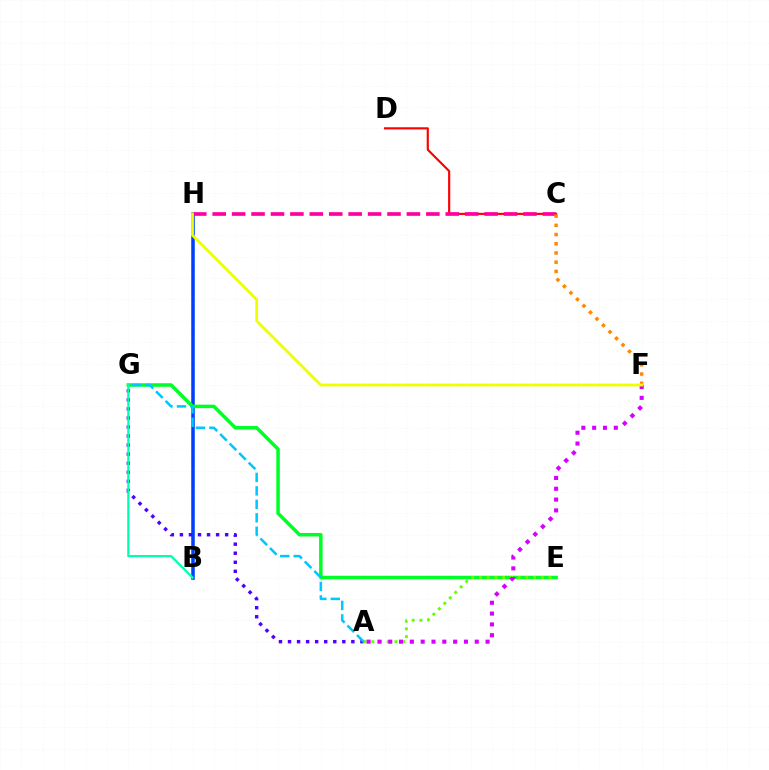{('B', 'H'): [{'color': '#003fff', 'line_style': 'solid', 'thickness': 2.54}], ('A', 'G'): [{'color': '#4f00ff', 'line_style': 'dotted', 'thickness': 2.46}, {'color': '#00c7ff', 'line_style': 'dashed', 'thickness': 1.83}], ('E', 'G'): [{'color': '#00ff27', 'line_style': 'solid', 'thickness': 2.52}], ('C', 'D'): [{'color': '#ff0000', 'line_style': 'solid', 'thickness': 1.54}], ('C', 'H'): [{'color': '#ff00a0', 'line_style': 'dashed', 'thickness': 2.64}], ('A', 'E'): [{'color': '#66ff00', 'line_style': 'dotted', 'thickness': 2.1}], ('C', 'F'): [{'color': '#ff8800', 'line_style': 'dotted', 'thickness': 2.5}], ('A', 'F'): [{'color': '#d600ff', 'line_style': 'dotted', 'thickness': 2.94}], ('B', 'G'): [{'color': '#00ffaf', 'line_style': 'solid', 'thickness': 1.61}], ('F', 'H'): [{'color': '#eeff00', 'line_style': 'solid', 'thickness': 2.01}]}